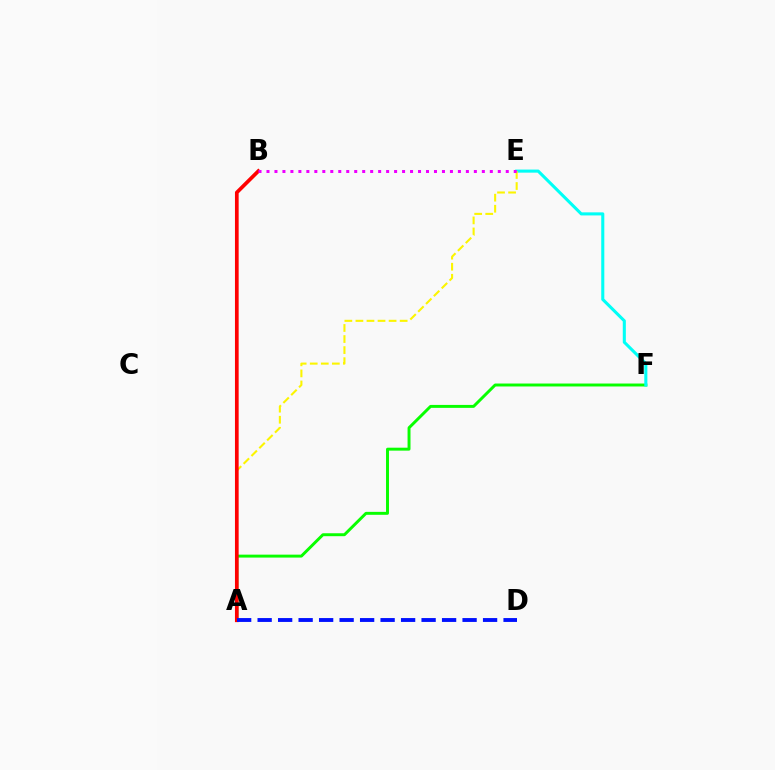{('A', 'F'): [{'color': '#08ff00', 'line_style': 'solid', 'thickness': 2.12}], ('E', 'F'): [{'color': '#00fff6', 'line_style': 'solid', 'thickness': 2.21}], ('A', 'E'): [{'color': '#fcf500', 'line_style': 'dashed', 'thickness': 1.5}], ('A', 'B'): [{'color': '#ff0000', 'line_style': 'solid', 'thickness': 2.66}], ('B', 'E'): [{'color': '#ee00ff', 'line_style': 'dotted', 'thickness': 2.17}], ('A', 'D'): [{'color': '#0010ff', 'line_style': 'dashed', 'thickness': 2.78}]}